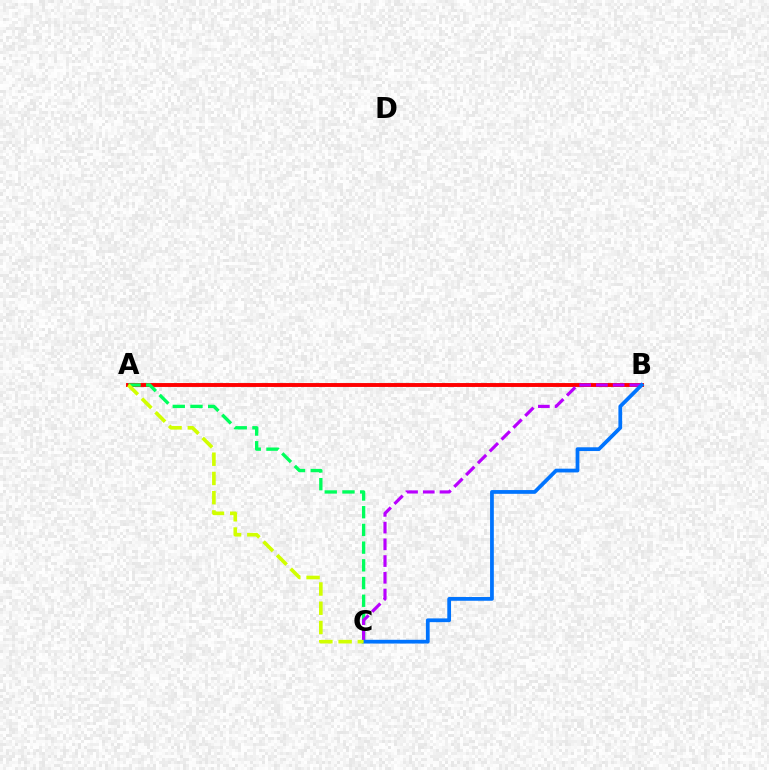{('A', 'B'): [{'color': '#ff0000', 'line_style': 'solid', 'thickness': 2.81}], ('A', 'C'): [{'color': '#00ff5c', 'line_style': 'dashed', 'thickness': 2.41}, {'color': '#d1ff00', 'line_style': 'dashed', 'thickness': 2.61}], ('B', 'C'): [{'color': '#b900ff', 'line_style': 'dashed', 'thickness': 2.27}, {'color': '#0074ff', 'line_style': 'solid', 'thickness': 2.7}]}